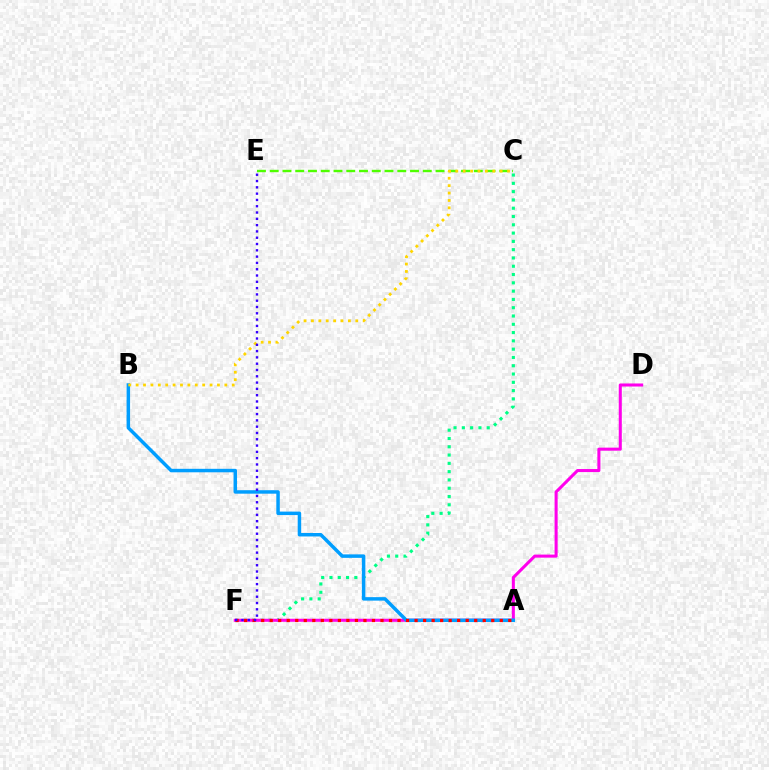{('C', 'F'): [{'color': '#00ff86', 'line_style': 'dotted', 'thickness': 2.25}], ('D', 'F'): [{'color': '#ff00ed', 'line_style': 'solid', 'thickness': 2.19}], ('A', 'B'): [{'color': '#009eff', 'line_style': 'solid', 'thickness': 2.5}], ('A', 'F'): [{'color': '#ff0000', 'line_style': 'dotted', 'thickness': 2.32}], ('C', 'E'): [{'color': '#4fff00', 'line_style': 'dashed', 'thickness': 1.73}], ('B', 'C'): [{'color': '#ffd500', 'line_style': 'dotted', 'thickness': 2.01}], ('E', 'F'): [{'color': '#3700ff', 'line_style': 'dotted', 'thickness': 1.71}]}